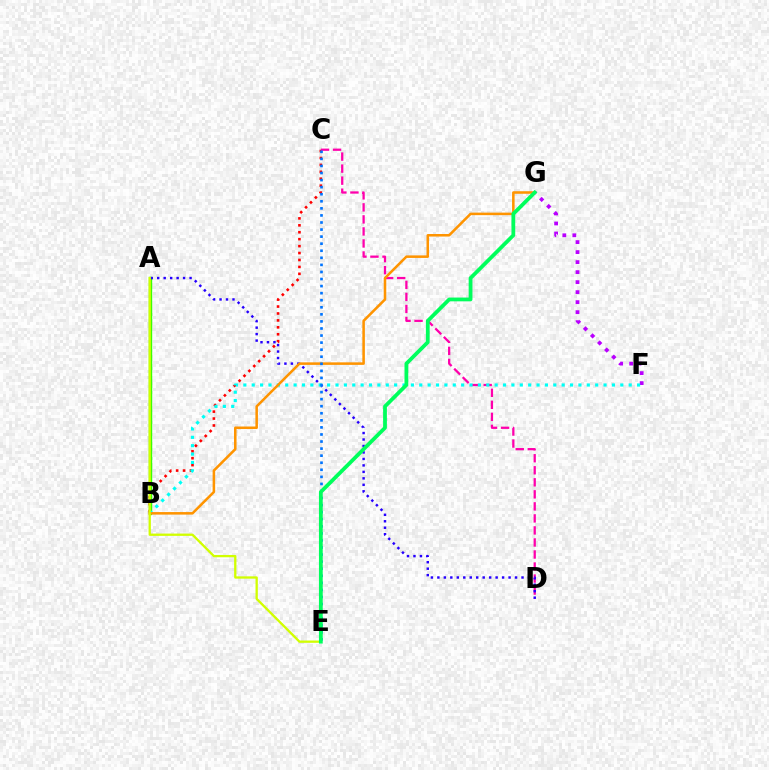{('F', 'G'): [{'color': '#b900ff', 'line_style': 'dotted', 'thickness': 2.72}], ('B', 'C'): [{'color': '#ff0000', 'line_style': 'dotted', 'thickness': 1.88}], ('C', 'D'): [{'color': '#ff00ac', 'line_style': 'dashed', 'thickness': 1.63}], ('A', 'B'): [{'color': '#3dff00', 'line_style': 'solid', 'thickness': 2.44}], ('A', 'D'): [{'color': '#2500ff', 'line_style': 'dotted', 'thickness': 1.76}], ('B', 'F'): [{'color': '#00fff6', 'line_style': 'dotted', 'thickness': 2.28}], ('B', 'G'): [{'color': '#ff9400', 'line_style': 'solid', 'thickness': 1.83}], ('C', 'E'): [{'color': '#0074ff', 'line_style': 'dotted', 'thickness': 1.92}], ('A', 'E'): [{'color': '#d1ff00', 'line_style': 'solid', 'thickness': 1.66}], ('E', 'G'): [{'color': '#00ff5c', 'line_style': 'solid', 'thickness': 2.72}]}